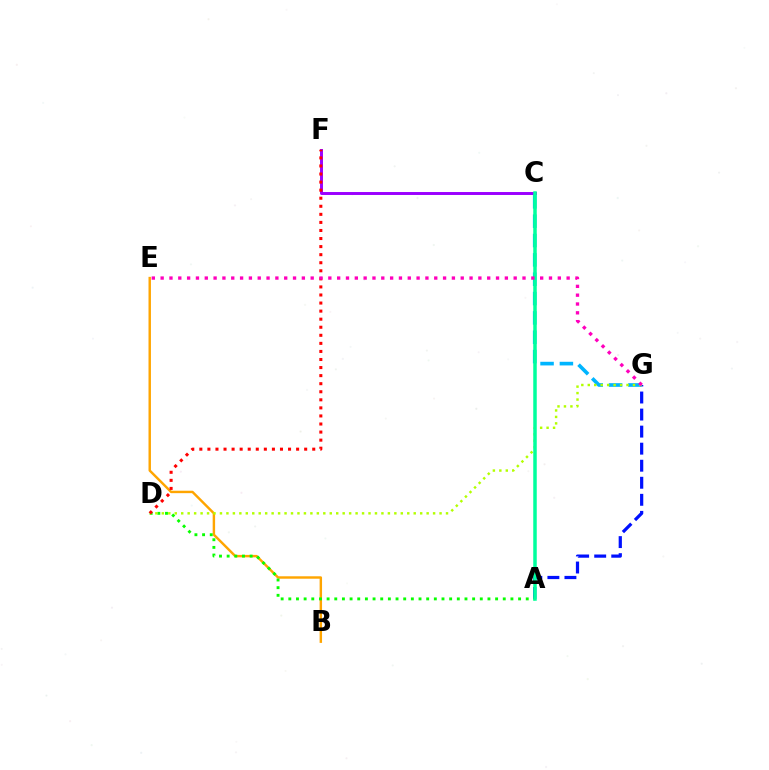{('C', 'F'): [{'color': '#9b00ff', 'line_style': 'solid', 'thickness': 2.12}], ('A', 'G'): [{'color': '#0010ff', 'line_style': 'dashed', 'thickness': 2.32}], ('B', 'E'): [{'color': '#ffa500', 'line_style': 'solid', 'thickness': 1.75}], ('A', 'D'): [{'color': '#08ff00', 'line_style': 'dotted', 'thickness': 2.08}], ('C', 'G'): [{'color': '#00b5ff', 'line_style': 'dashed', 'thickness': 2.63}], ('D', 'G'): [{'color': '#b3ff00', 'line_style': 'dotted', 'thickness': 1.75}], ('D', 'F'): [{'color': '#ff0000', 'line_style': 'dotted', 'thickness': 2.19}], ('A', 'C'): [{'color': '#00ff9d', 'line_style': 'solid', 'thickness': 2.52}], ('E', 'G'): [{'color': '#ff00bd', 'line_style': 'dotted', 'thickness': 2.4}]}